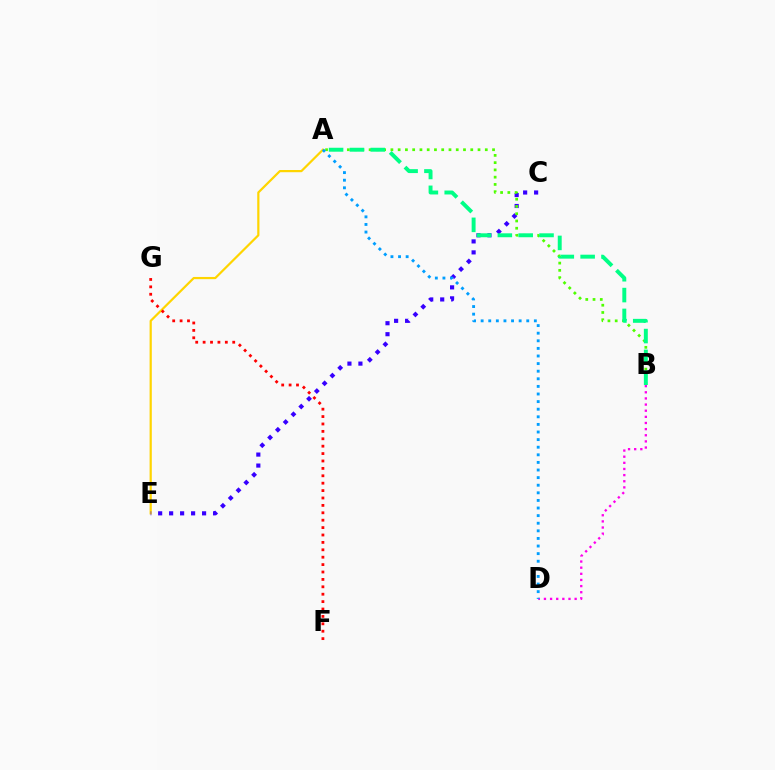{('A', 'E'): [{'color': '#ffd500', 'line_style': 'solid', 'thickness': 1.59}], ('C', 'E'): [{'color': '#3700ff', 'line_style': 'dotted', 'thickness': 2.98}], ('A', 'B'): [{'color': '#4fff00', 'line_style': 'dotted', 'thickness': 1.97}, {'color': '#00ff86', 'line_style': 'dashed', 'thickness': 2.83}], ('B', 'D'): [{'color': '#ff00ed', 'line_style': 'dotted', 'thickness': 1.67}], ('A', 'D'): [{'color': '#009eff', 'line_style': 'dotted', 'thickness': 2.07}], ('F', 'G'): [{'color': '#ff0000', 'line_style': 'dotted', 'thickness': 2.01}]}